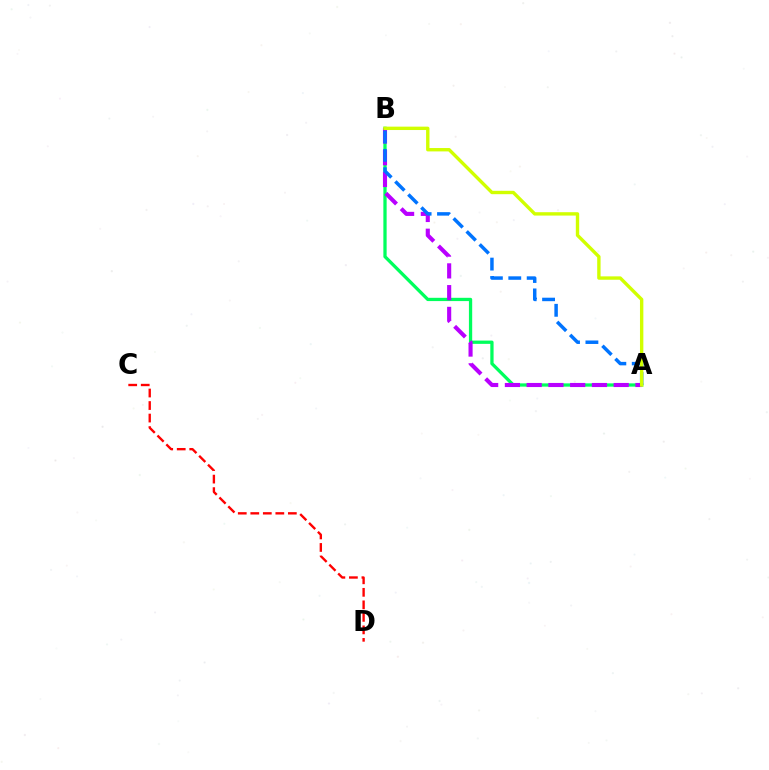{('C', 'D'): [{'color': '#ff0000', 'line_style': 'dashed', 'thickness': 1.7}], ('A', 'B'): [{'color': '#00ff5c', 'line_style': 'solid', 'thickness': 2.36}, {'color': '#b900ff', 'line_style': 'dashed', 'thickness': 2.96}, {'color': '#0074ff', 'line_style': 'dashed', 'thickness': 2.5}, {'color': '#d1ff00', 'line_style': 'solid', 'thickness': 2.43}]}